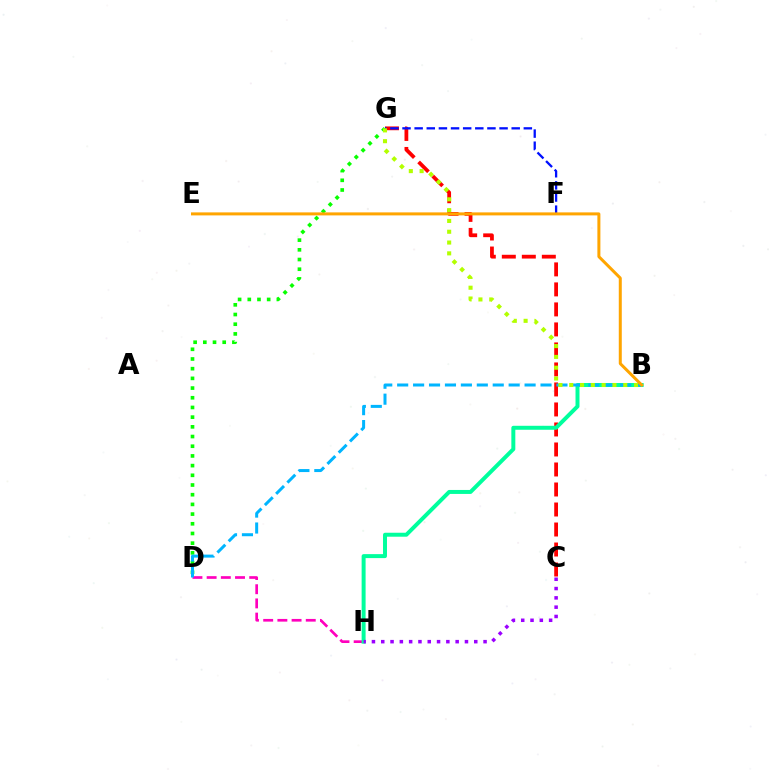{('C', 'G'): [{'color': '#ff0000', 'line_style': 'dashed', 'thickness': 2.72}], ('D', 'H'): [{'color': '#ff00bd', 'line_style': 'dashed', 'thickness': 1.93}], ('B', 'H'): [{'color': '#00ff9d', 'line_style': 'solid', 'thickness': 2.86}], ('F', 'G'): [{'color': '#0010ff', 'line_style': 'dashed', 'thickness': 1.65}], ('D', 'G'): [{'color': '#08ff00', 'line_style': 'dotted', 'thickness': 2.63}], ('B', 'D'): [{'color': '#00b5ff', 'line_style': 'dashed', 'thickness': 2.16}], ('B', 'E'): [{'color': '#ffa500', 'line_style': 'solid', 'thickness': 2.16}], ('B', 'G'): [{'color': '#b3ff00', 'line_style': 'dotted', 'thickness': 2.94}], ('C', 'H'): [{'color': '#9b00ff', 'line_style': 'dotted', 'thickness': 2.53}]}